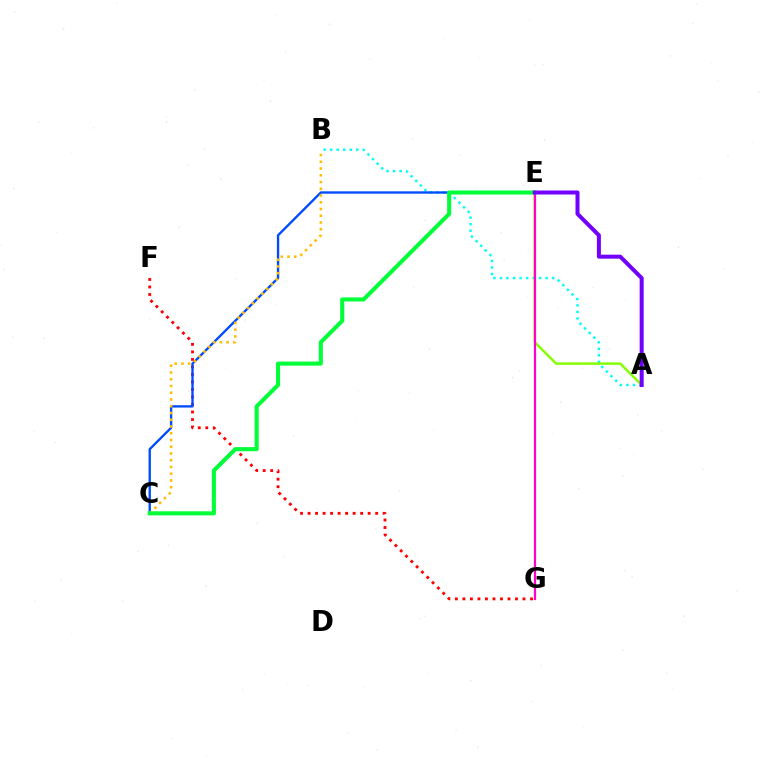{('A', 'B'): [{'color': '#00fff6', 'line_style': 'dotted', 'thickness': 1.77}], ('A', 'E'): [{'color': '#84ff00', 'line_style': 'solid', 'thickness': 1.77}, {'color': '#7200ff', 'line_style': 'solid', 'thickness': 2.88}], ('F', 'G'): [{'color': '#ff0000', 'line_style': 'dotted', 'thickness': 2.04}], ('C', 'E'): [{'color': '#004bff', 'line_style': 'solid', 'thickness': 1.69}, {'color': '#00ff39', 'line_style': 'solid', 'thickness': 2.93}], ('B', 'C'): [{'color': '#ffbd00', 'line_style': 'dotted', 'thickness': 1.83}], ('E', 'G'): [{'color': '#ff00cf', 'line_style': 'solid', 'thickness': 1.59}]}